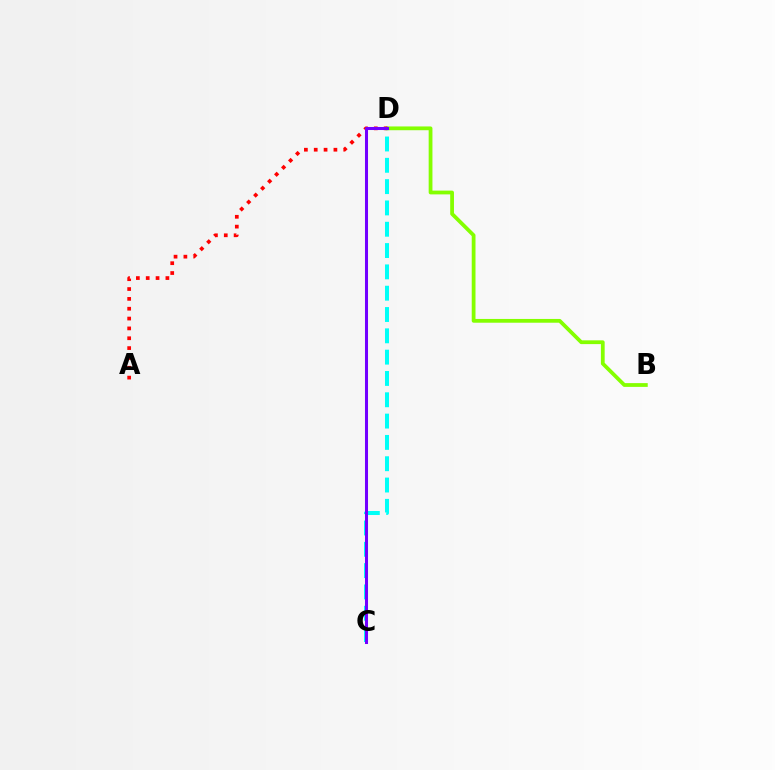{('B', 'D'): [{'color': '#84ff00', 'line_style': 'solid', 'thickness': 2.72}], ('A', 'D'): [{'color': '#ff0000', 'line_style': 'dotted', 'thickness': 2.67}], ('C', 'D'): [{'color': '#00fff6', 'line_style': 'dashed', 'thickness': 2.9}, {'color': '#7200ff', 'line_style': 'solid', 'thickness': 2.19}]}